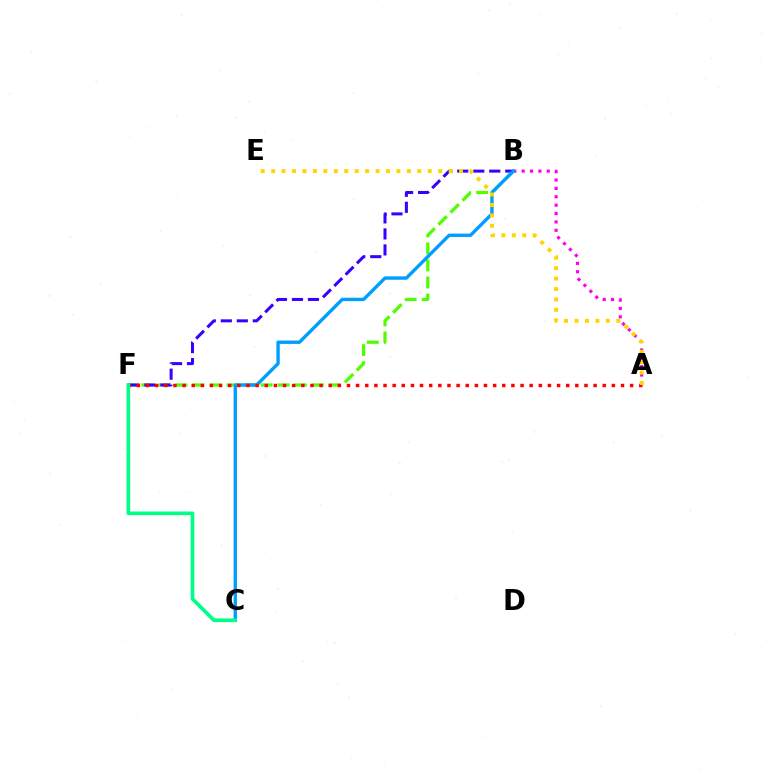{('B', 'F'): [{'color': '#4fff00', 'line_style': 'dashed', 'thickness': 2.32}, {'color': '#3700ff', 'line_style': 'dashed', 'thickness': 2.17}], ('A', 'B'): [{'color': '#ff00ed', 'line_style': 'dotted', 'thickness': 2.28}], ('B', 'C'): [{'color': '#009eff', 'line_style': 'solid', 'thickness': 2.43}], ('A', 'F'): [{'color': '#ff0000', 'line_style': 'dotted', 'thickness': 2.48}], ('A', 'E'): [{'color': '#ffd500', 'line_style': 'dotted', 'thickness': 2.84}], ('C', 'F'): [{'color': '#00ff86', 'line_style': 'solid', 'thickness': 2.63}]}